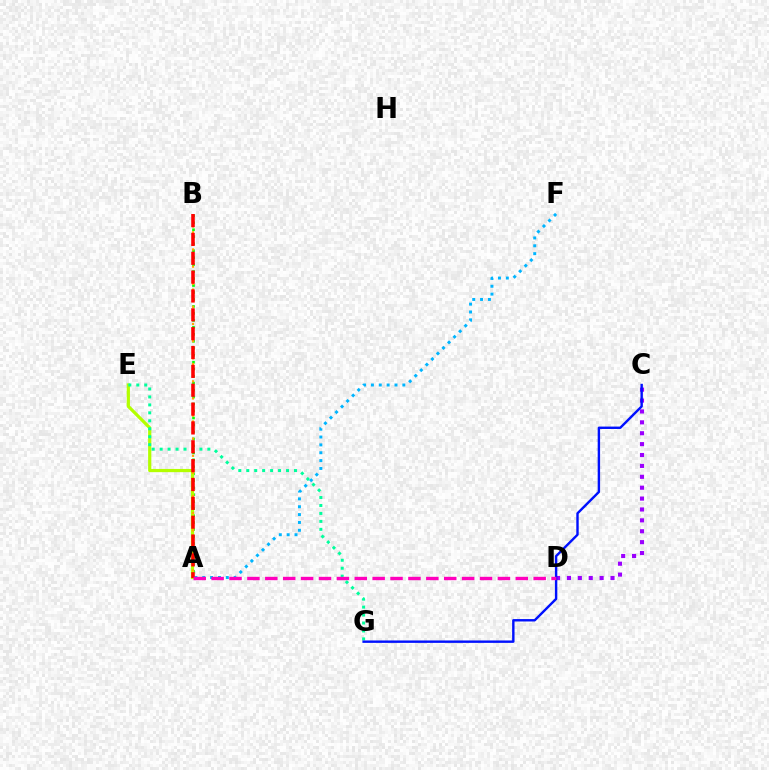{('A', 'B'): [{'color': '#08ff00', 'line_style': 'dotted', 'thickness': 1.89}, {'color': '#ffa500', 'line_style': 'dotted', 'thickness': 1.56}, {'color': '#ff0000', 'line_style': 'dashed', 'thickness': 2.56}], ('A', 'E'): [{'color': '#b3ff00', 'line_style': 'solid', 'thickness': 2.31}], ('E', 'G'): [{'color': '#00ff9d', 'line_style': 'dotted', 'thickness': 2.16}], ('C', 'D'): [{'color': '#9b00ff', 'line_style': 'dotted', 'thickness': 2.96}], ('A', 'F'): [{'color': '#00b5ff', 'line_style': 'dotted', 'thickness': 2.13}], ('C', 'G'): [{'color': '#0010ff', 'line_style': 'solid', 'thickness': 1.73}], ('A', 'D'): [{'color': '#ff00bd', 'line_style': 'dashed', 'thickness': 2.43}]}